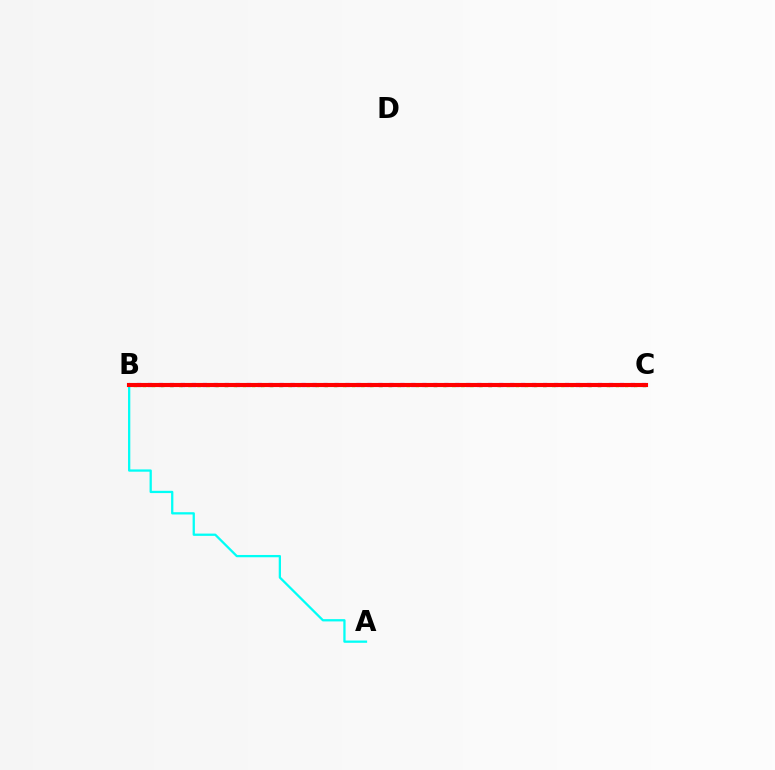{('B', 'C'): [{'color': '#84ff00', 'line_style': 'dotted', 'thickness': 2.47}, {'color': '#7200ff', 'line_style': 'dotted', 'thickness': 2.98}, {'color': '#ff0000', 'line_style': 'solid', 'thickness': 2.96}], ('A', 'B'): [{'color': '#00fff6', 'line_style': 'solid', 'thickness': 1.64}]}